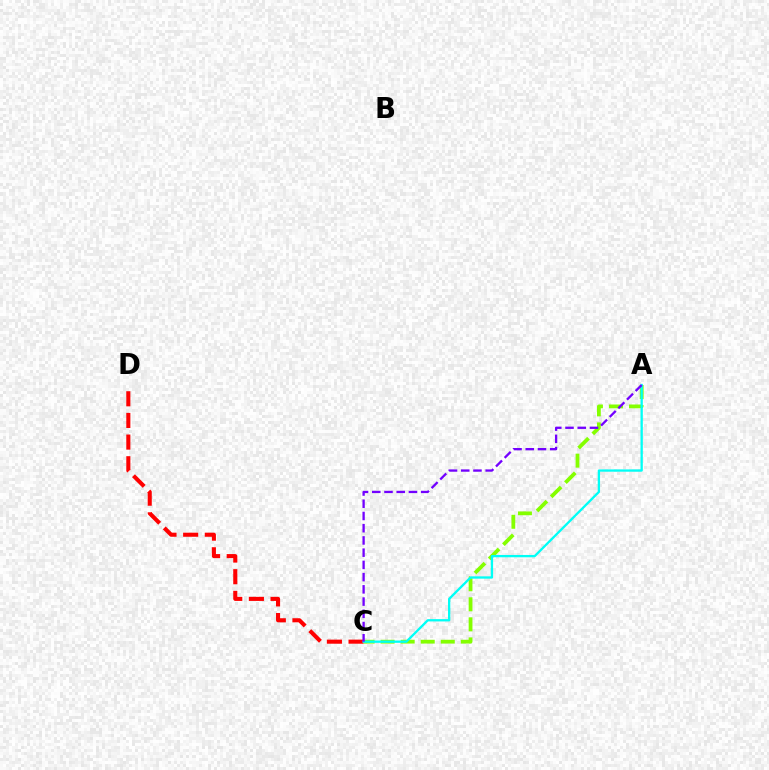{('A', 'C'): [{'color': '#84ff00', 'line_style': 'dashed', 'thickness': 2.72}, {'color': '#00fff6', 'line_style': 'solid', 'thickness': 1.66}, {'color': '#7200ff', 'line_style': 'dashed', 'thickness': 1.66}], ('C', 'D'): [{'color': '#ff0000', 'line_style': 'dashed', 'thickness': 2.94}]}